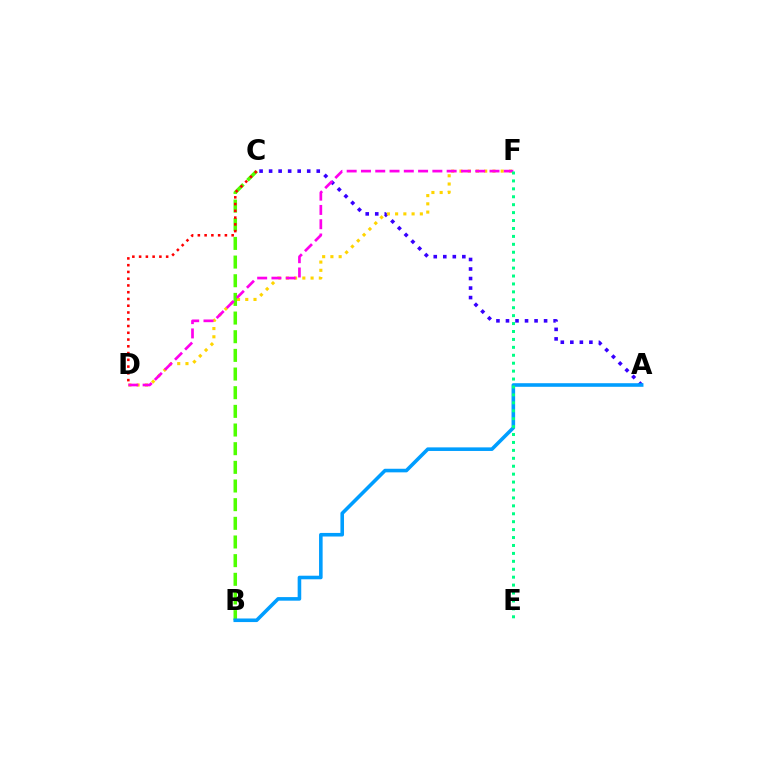{('A', 'C'): [{'color': '#3700ff', 'line_style': 'dotted', 'thickness': 2.59}], ('D', 'F'): [{'color': '#ffd500', 'line_style': 'dotted', 'thickness': 2.24}, {'color': '#ff00ed', 'line_style': 'dashed', 'thickness': 1.94}], ('B', 'C'): [{'color': '#4fff00', 'line_style': 'dashed', 'thickness': 2.54}], ('C', 'D'): [{'color': '#ff0000', 'line_style': 'dotted', 'thickness': 1.84}], ('A', 'B'): [{'color': '#009eff', 'line_style': 'solid', 'thickness': 2.58}], ('E', 'F'): [{'color': '#00ff86', 'line_style': 'dotted', 'thickness': 2.15}]}